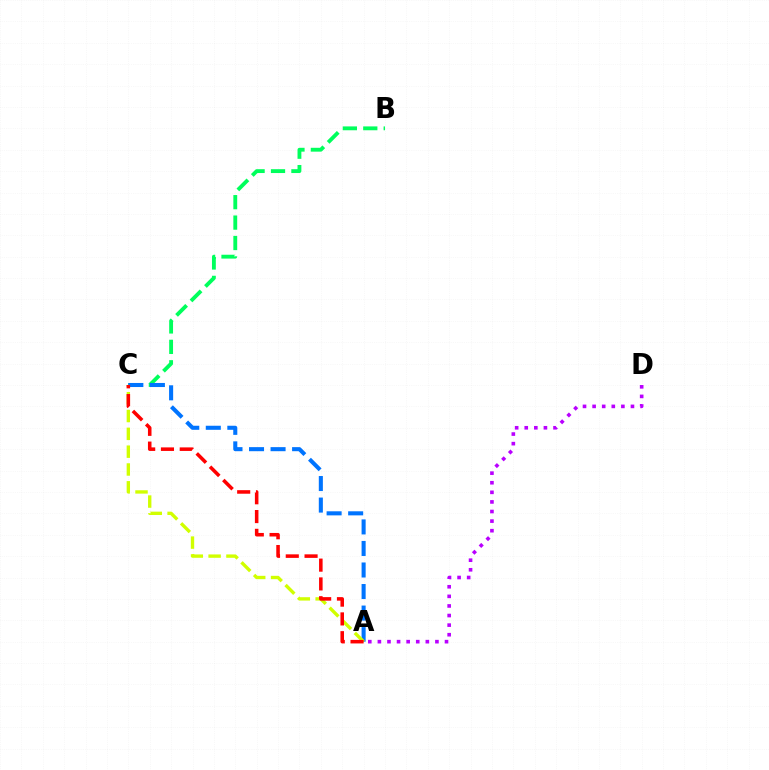{('B', 'C'): [{'color': '#00ff5c', 'line_style': 'dashed', 'thickness': 2.77}], ('A', 'C'): [{'color': '#0074ff', 'line_style': 'dashed', 'thickness': 2.93}, {'color': '#d1ff00', 'line_style': 'dashed', 'thickness': 2.42}, {'color': '#ff0000', 'line_style': 'dashed', 'thickness': 2.55}], ('A', 'D'): [{'color': '#b900ff', 'line_style': 'dotted', 'thickness': 2.61}]}